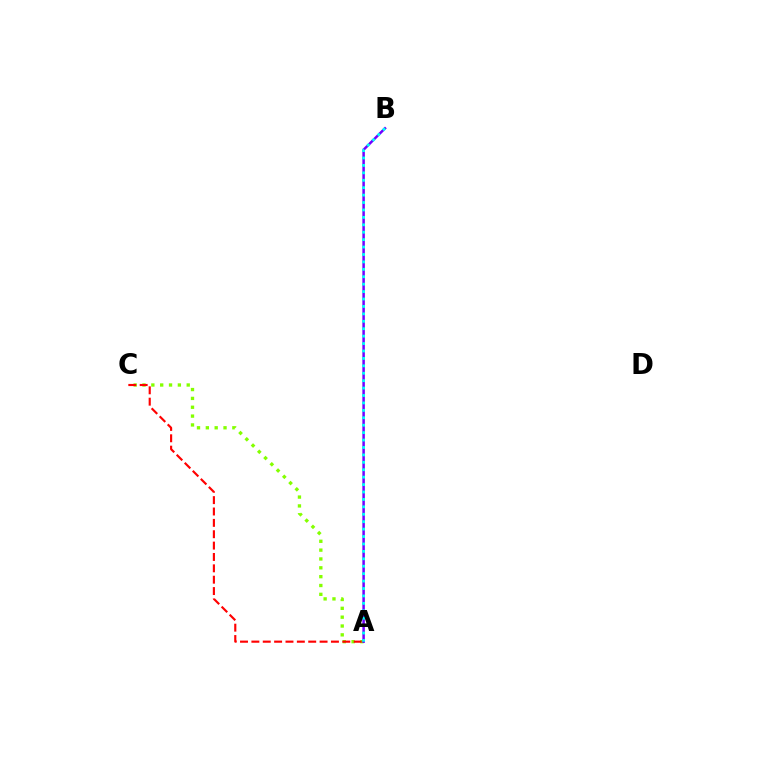{('A', 'C'): [{'color': '#84ff00', 'line_style': 'dotted', 'thickness': 2.4}, {'color': '#ff0000', 'line_style': 'dashed', 'thickness': 1.54}], ('A', 'B'): [{'color': '#7200ff', 'line_style': 'solid', 'thickness': 1.8}, {'color': '#00fff6', 'line_style': 'dotted', 'thickness': 2.02}]}